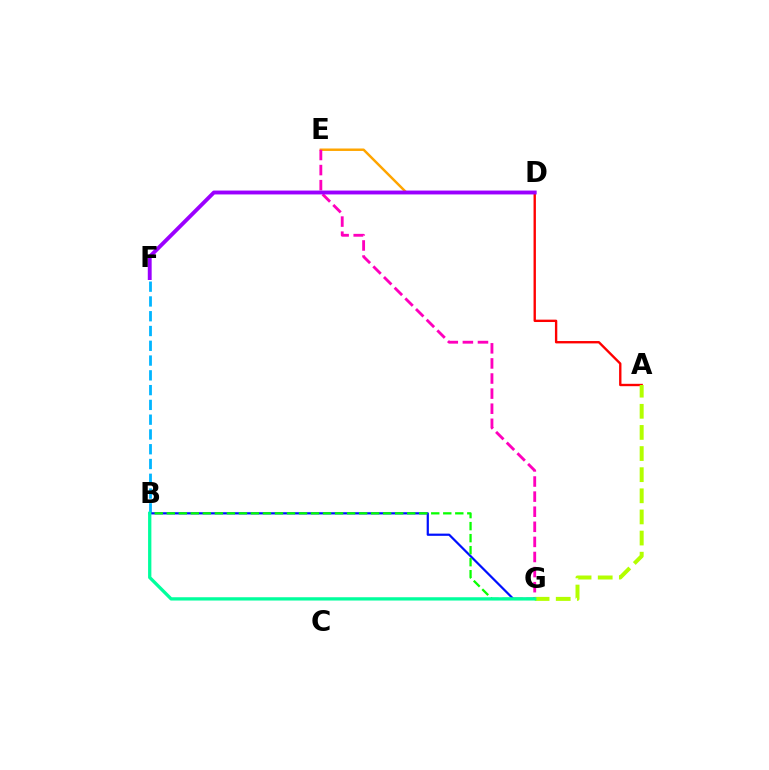{('D', 'E'): [{'color': '#ffa500', 'line_style': 'solid', 'thickness': 1.77}], ('B', 'F'): [{'color': '#00b5ff', 'line_style': 'dashed', 'thickness': 2.01}], ('B', 'G'): [{'color': '#0010ff', 'line_style': 'solid', 'thickness': 1.59}, {'color': '#08ff00', 'line_style': 'dashed', 'thickness': 1.63}, {'color': '#00ff9d', 'line_style': 'solid', 'thickness': 2.37}], ('E', 'G'): [{'color': '#ff00bd', 'line_style': 'dashed', 'thickness': 2.05}], ('A', 'D'): [{'color': '#ff0000', 'line_style': 'solid', 'thickness': 1.71}], ('A', 'G'): [{'color': '#b3ff00', 'line_style': 'dashed', 'thickness': 2.87}], ('D', 'F'): [{'color': '#9b00ff', 'line_style': 'solid', 'thickness': 2.79}]}